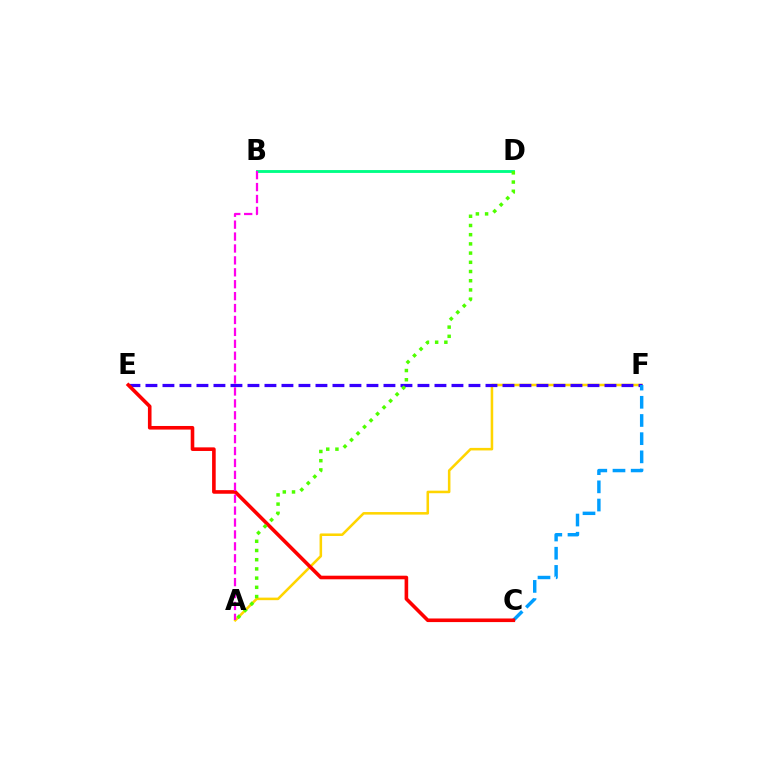{('A', 'F'): [{'color': '#ffd500', 'line_style': 'solid', 'thickness': 1.84}], ('E', 'F'): [{'color': '#3700ff', 'line_style': 'dashed', 'thickness': 2.31}], ('B', 'D'): [{'color': '#00ff86', 'line_style': 'solid', 'thickness': 2.07}], ('C', 'F'): [{'color': '#009eff', 'line_style': 'dashed', 'thickness': 2.47}], ('C', 'E'): [{'color': '#ff0000', 'line_style': 'solid', 'thickness': 2.6}], ('A', 'D'): [{'color': '#4fff00', 'line_style': 'dotted', 'thickness': 2.5}], ('A', 'B'): [{'color': '#ff00ed', 'line_style': 'dashed', 'thickness': 1.62}]}